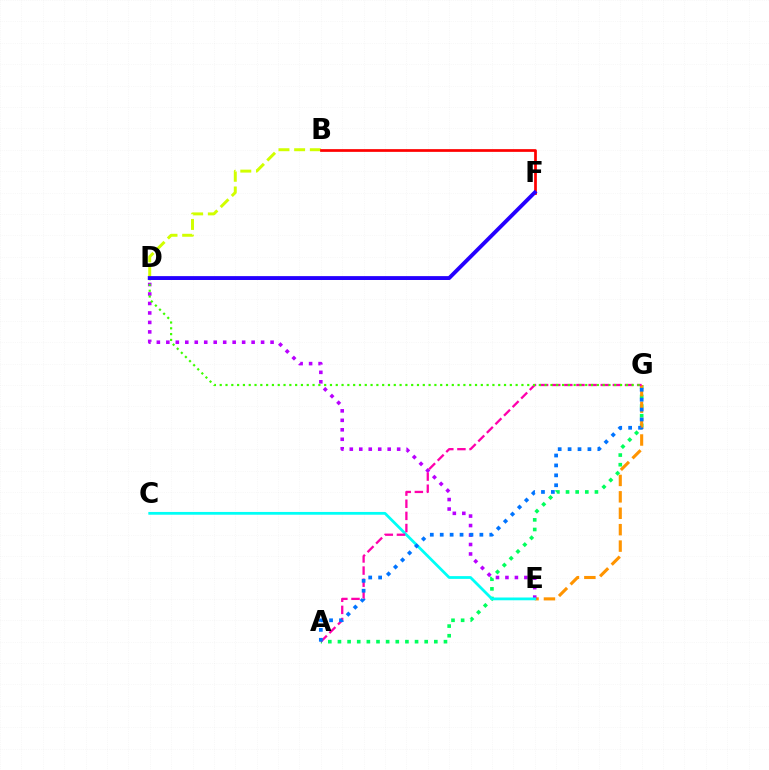{('A', 'G'): [{'color': '#00ff5c', 'line_style': 'dotted', 'thickness': 2.62}, {'color': '#ff00ac', 'line_style': 'dashed', 'thickness': 1.65}, {'color': '#0074ff', 'line_style': 'dotted', 'thickness': 2.69}], ('E', 'G'): [{'color': '#ff9400', 'line_style': 'dashed', 'thickness': 2.23}], ('B', 'D'): [{'color': '#d1ff00', 'line_style': 'dashed', 'thickness': 2.13}], ('D', 'E'): [{'color': '#b900ff', 'line_style': 'dotted', 'thickness': 2.57}], ('C', 'E'): [{'color': '#00fff6', 'line_style': 'solid', 'thickness': 2.0}], ('D', 'G'): [{'color': '#3dff00', 'line_style': 'dotted', 'thickness': 1.58}], ('B', 'F'): [{'color': '#ff0000', 'line_style': 'solid', 'thickness': 1.96}], ('D', 'F'): [{'color': '#2500ff', 'line_style': 'solid', 'thickness': 2.79}]}